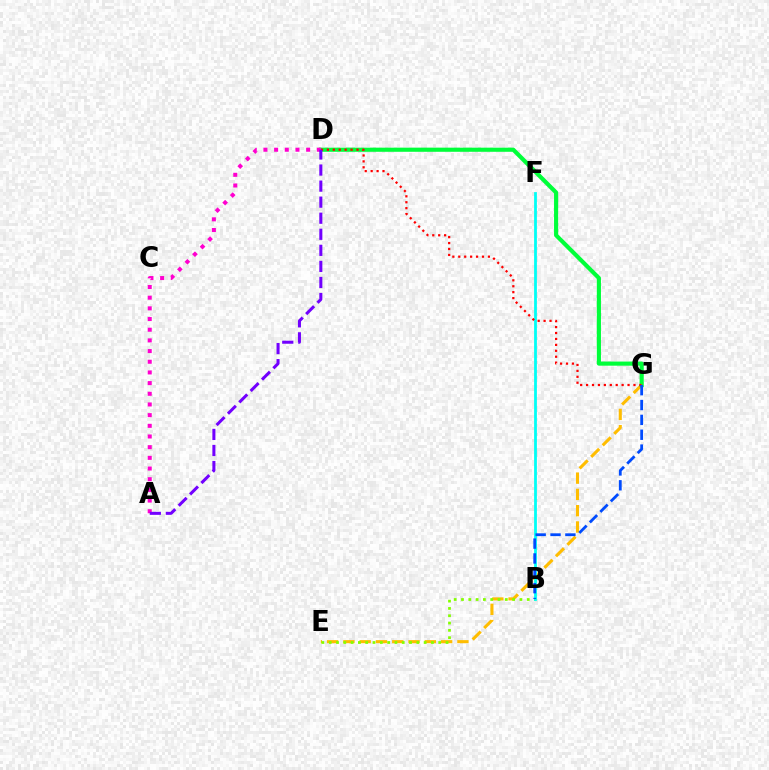{('E', 'G'): [{'color': '#ffbd00', 'line_style': 'dashed', 'thickness': 2.21}], ('B', 'E'): [{'color': '#84ff00', 'line_style': 'dotted', 'thickness': 1.98}], ('B', 'F'): [{'color': '#00fff6', 'line_style': 'solid', 'thickness': 2.01}], ('D', 'G'): [{'color': '#00ff39', 'line_style': 'solid', 'thickness': 2.98}, {'color': '#ff0000', 'line_style': 'dotted', 'thickness': 1.61}], ('A', 'D'): [{'color': '#ff00cf', 'line_style': 'dotted', 'thickness': 2.9}, {'color': '#7200ff', 'line_style': 'dashed', 'thickness': 2.18}], ('B', 'G'): [{'color': '#004bff', 'line_style': 'dashed', 'thickness': 2.02}]}